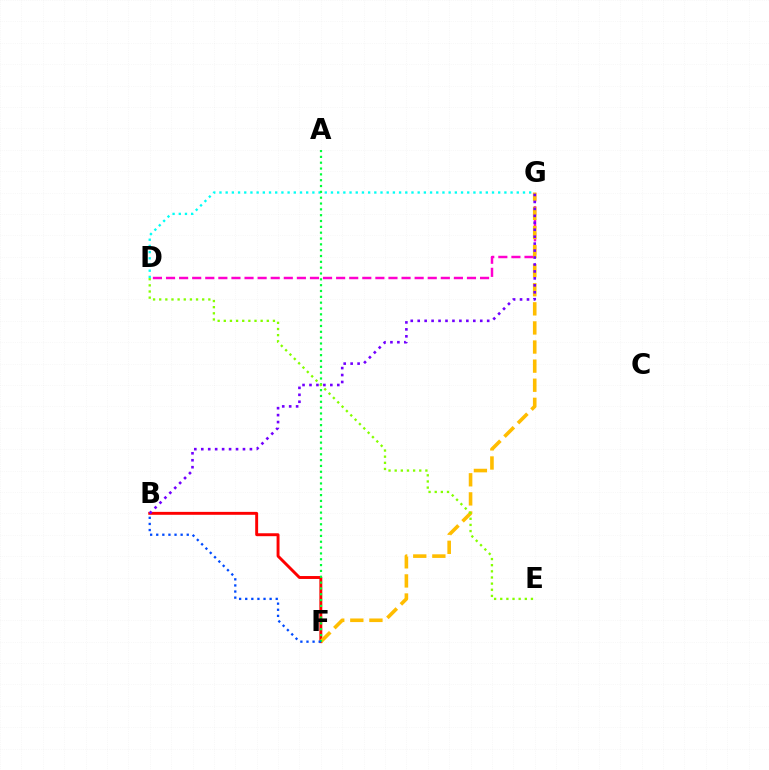{('B', 'F'): [{'color': '#ff0000', 'line_style': 'solid', 'thickness': 2.1}, {'color': '#004bff', 'line_style': 'dotted', 'thickness': 1.66}], ('D', 'G'): [{'color': '#ff00cf', 'line_style': 'dashed', 'thickness': 1.78}, {'color': '#00fff6', 'line_style': 'dotted', 'thickness': 1.68}], ('F', 'G'): [{'color': '#ffbd00', 'line_style': 'dashed', 'thickness': 2.59}], ('A', 'F'): [{'color': '#00ff39', 'line_style': 'dotted', 'thickness': 1.58}], ('B', 'G'): [{'color': '#7200ff', 'line_style': 'dotted', 'thickness': 1.89}], ('D', 'E'): [{'color': '#84ff00', 'line_style': 'dotted', 'thickness': 1.67}]}